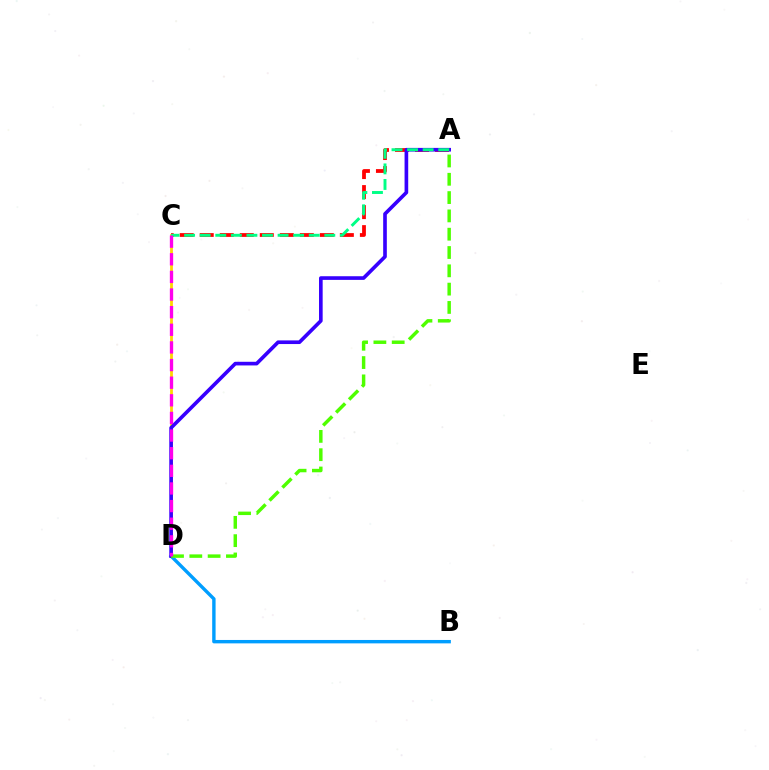{('A', 'C'): [{'color': '#ff0000', 'line_style': 'dashed', 'thickness': 2.72}, {'color': '#00ff86', 'line_style': 'dashed', 'thickness': 2.12}], ('B', 'D'): [{'color': '#009eff', 'line_style': 'solid', 'thickness': 2.44}], ('C', 'D'): [{'color': '#ffd500', 'line_style': 'solid', 'thickness': 2.0}, {'color': '#ff00ed', 'line_style': 'dashed', 'thickness': 2.39}], ('A', 'D'): [{'color': '#3700ff', 'line_style': 'solid', 'thickness': 2.63}, {'color': '#4fff00', 'line_style': 'dashed', 'thickness': 2.49}]}